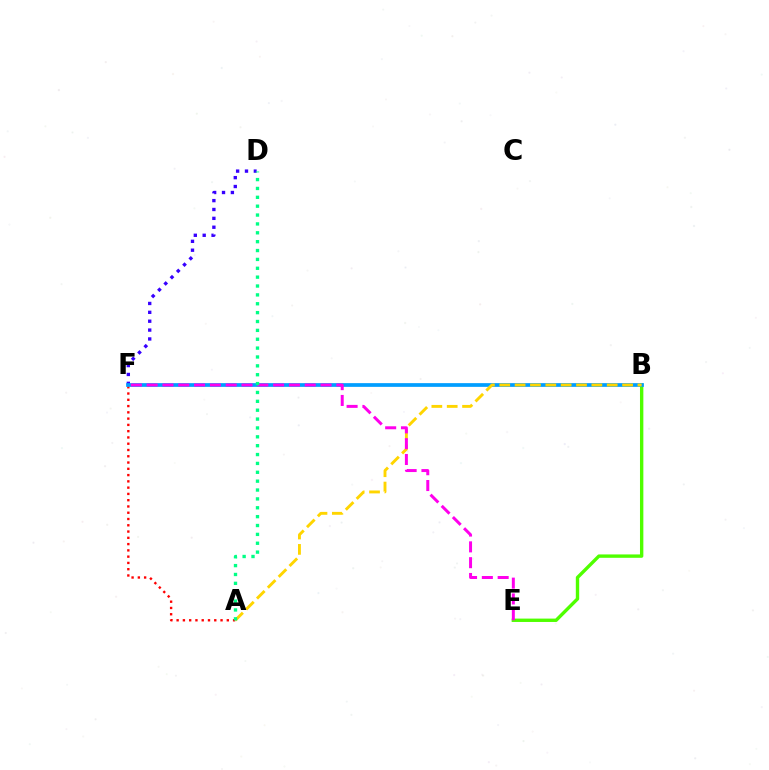{('A', 'F'): [{'color': '#ff0000', 'line_style': 'dotted', 'thickness': 1.7}], ('D', 'F'): [{'color': '#3700ff', 'line_style': 'dotted', 'thickness': 2.41}], ('B', 'E'): [{'color': '#4fff00', 'line_style': 'solid', 'thickness': 2.43}], ('B', 'F'): [{'color': '#009eff', 'line_style': 'solid', 'thickness': 2.68}], ('A', 'B'): [{'color': '#ffd500', 'line_style': 'dashed', 'thickness': 2.09}], ('E', 'F'): [{'color': '#ff00ed', 'line_style': 'dashed', 'thickness': 2.15}], ('A', 'D'): [{'color': '#00ff86', 'line_style': 'dotted', 'thickness': 2.41}]}